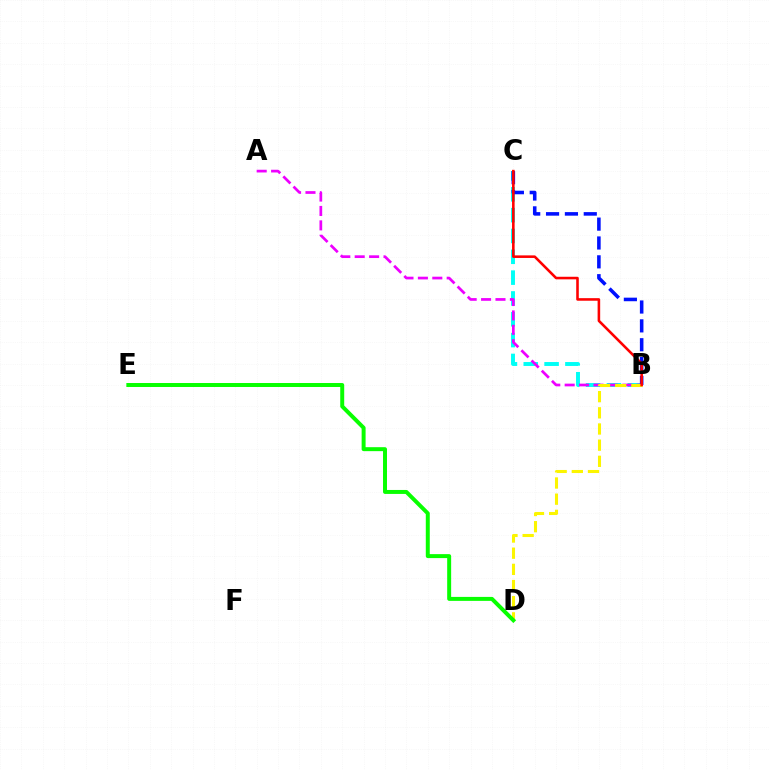{('B', 'C'): [{'color': '#00fff6', 'line_style': 'dashed', 'thickness': 2.83}, {'color': '#0010ff', 'line_style': 'dashed', 'thickness': 2.56}, {'color': '#ff0000', 'line_style': 'solid', 'thickness': 1.86}], ('A', 'B'): [{'color': '#ee00ff', 'line_style': 'dashed', 'thickness': 1.96}], ('B', 'D'): [{'color': '#fcf500', 'line_style': 'dashed', 'thickness': 2.2}], ('D', 'E'): [{'color': '#08ff00', 'line_style': 'solid', 'thickness': 2.86}]}